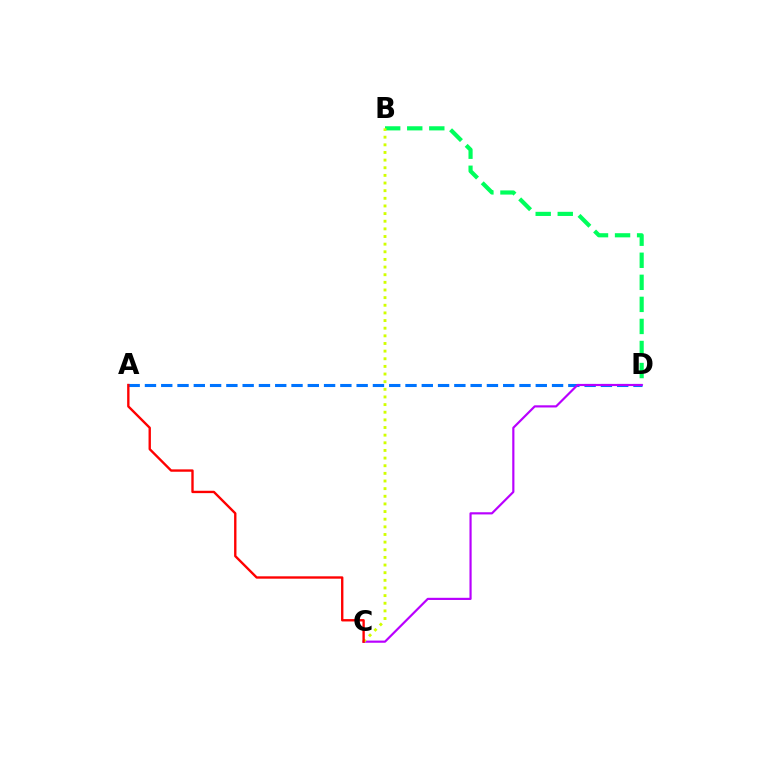{('A', 'D'): [{'color': '#0074ff', 'line_style': 'dashed', 'thickness': 2.21}], ('B', 'D'): [{'color': '#00ff5c', 'line_style': 'dashed', 'thickness': 3.0}], ('C', 'D'): [{'color': '#b900ff', 'line_style': 'solid', 'thickness': 1.56}], ('B', 'C'): [{'color': '#d1ff00', 'line_style': 'dotted', 'thickness': 2.08}], ('A', 'C'): [{'color': '#ff0000', 'line_style': 'solid', 'thickness': 1.7}]}